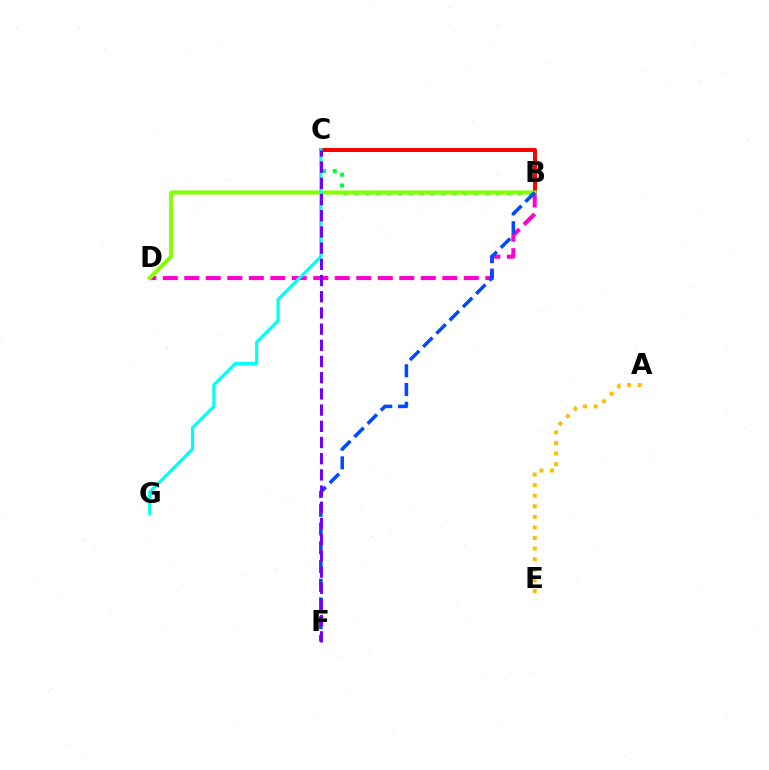{('A', 'E'): [{'color': '#ffbd00', 'line_style': 'dotted', 'thickness': 2.88}], ('B', 'C'): [{'color': '#00ff39', 'line_style': 'dotted', 'thickness': 2.96}, {'color': '#ff0000', 'line_style': 'solid', 'thickness': 2.87}], ('B', 'D'): [{'color': '#ff00cf', 'line_style': 'dashed', 'thickness': 2.92}, {'color': '#84ff00', 'line_style': 'solid', 'thickness': 2.93}], ('C', 'G'): [{'color': '#00fff6', 'line_style': 'solid', 'thickness': 2.3}], ('B', 'F'): [{'color': '#004bff', 'line_style': 'dashed', 'thickness': 2.55}], ('C', 'F'): [{'color': '#7200ff', 'line_style': 'dashed', 'thickness': 2.2}]}